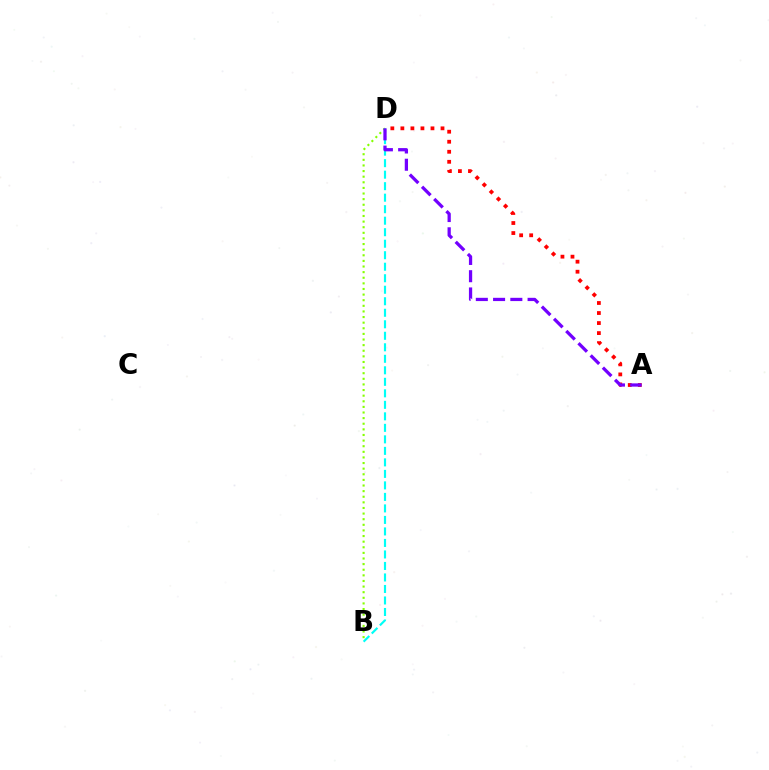{('B', 'D'): [{'color': '#84ff00', 'line_style': 'dotted', 'thickness': 1.53}, {'color': '#00fff6', 'line_style': 'dashed', 'thickness': 1.56}], ('A', 'D'): [{'color': '#ff0000', 'line_style': 'dotted', 'thickness': 2.73}, {'color': '#7200ff', 'line_style': 'dashed', 'thickness': 2.34}]}